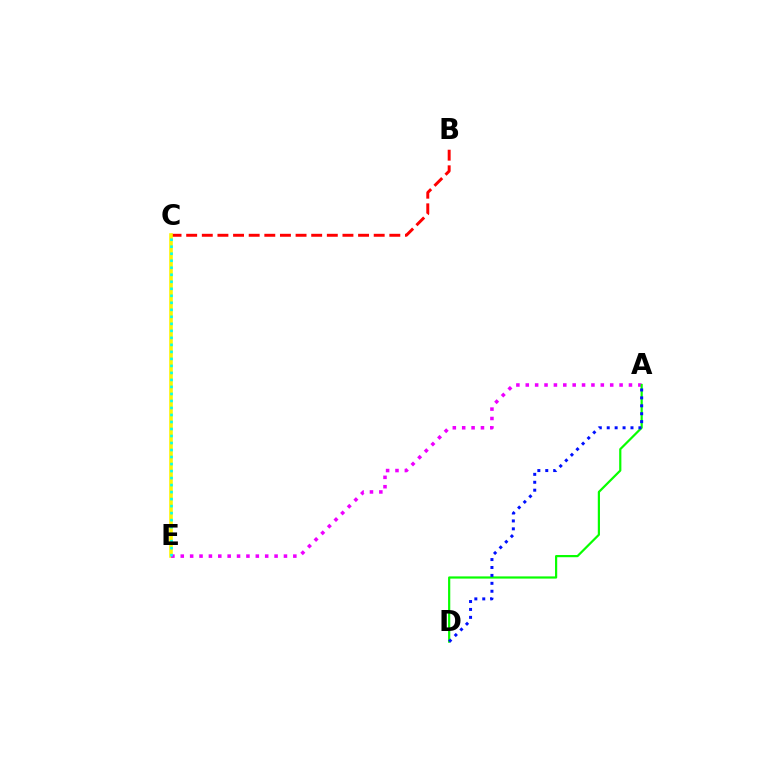{('B', 'C'): [{'color': '#ff0000', 'line_style': 'dashed', 'thickness': 2.12}], ('C', 'E'): [{'color': '#fcf500', 'line_style': 'solid', 'thickness': 2.6}, {'color': '#00fff6', 'line_style': 'dotted', 'thickness': 1.9}], ('A', 'E'): [{'color': '#ee00ff', 'line_style': 'dotted', 'thickness': 2.55}], ('A', 'D'): [{'color': '#08ff00', 'line_style': 'solid', 'thickness': 1.58}, {'color': '#0010ff', 'line_style': 'dotted', 'thickness': 2.15}]}